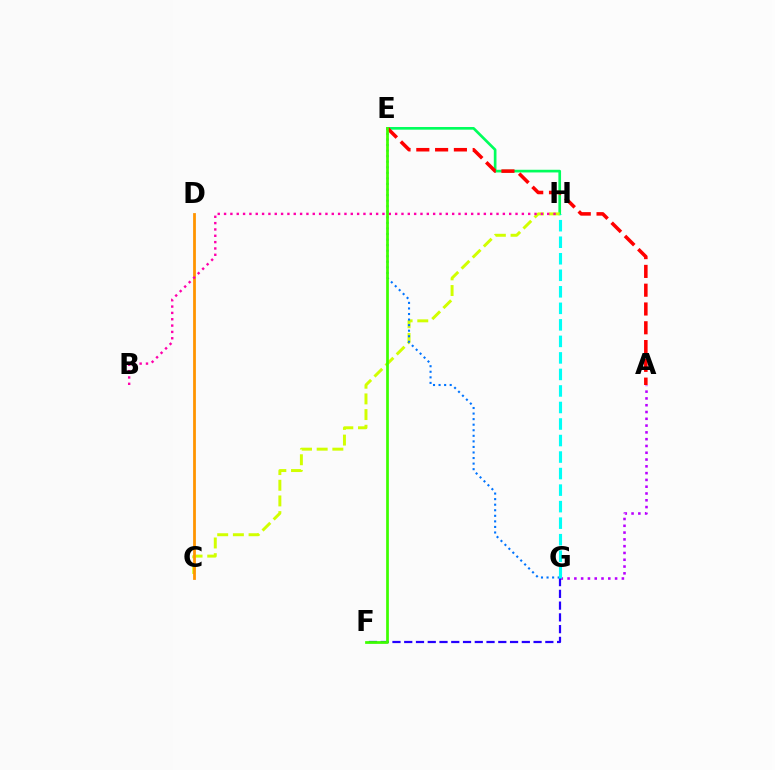{('E', 'H'): [{'color': '#00ff5c', 'line_style': 'solid', 'thickness': 1.93}], ('A', 'G'): [{'color': '#b900ff', 'line_style': 'dotted', 'thickness': 1.84}], ('F', 'G'): [{'color': '#2500ff', 'line_style': 'dashed', 'thickness': 1.6}], ('C', 'H'): [{'color': '#d1ff00', 'line_style': 'dashed', 'thickness': 2.13}], ('A', 'E'): [{'color': '#ff0000', 'line_style': 'dashed', 'thickness': 2.55}], ('C', 'D'): [{'color': '#ff9400', 'line_style': 'solid', 'thickness': 2.0}], ('E', 'G'): [{'color': '#0074ff', 'line_style': 'dotted', 'thickness': 1.51}], ('B', 'H'): [{'color': '#ff00ac', 'line_style': 'dotted', 'thickness': 1.72}], ('E', 'F'): [{'color': '#3dff00', 'line_style': 'solid', 'thickness': 1.97}], ('G', 'H'): [{'color': '#00fff6', 'line_style': 'dashed', 'thickness': 2.24}]}